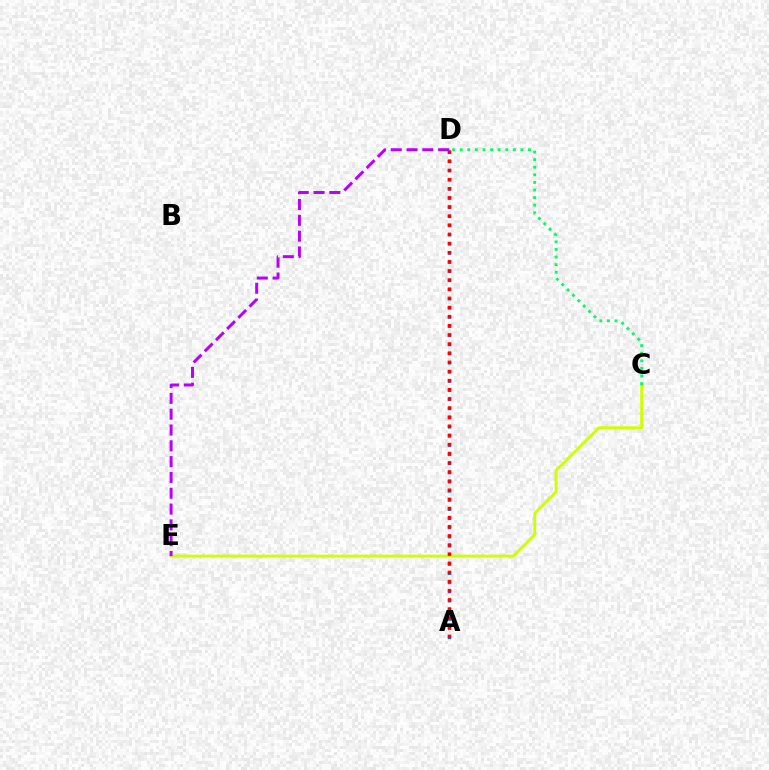{('A', 'D'): [{'color': '#0074ff', 'line_style': 'dotted', 'thickness': 2.49}, {'color': '#ff0000', 'line_style': 'dotted', 'thickness': 2.48}], ('C', 'E'): [{'color': '#d1ff00', 'line_style': 'solid', 'thickness': 2.12}], ('C', 'D'): [{'color': '#00ff5c', 'line_style': 'dotted', 'thickness': 2.06}], ('D', 'E'): [{'color': '#b900ff', 'line_style': 'dashed', 'thickness': 2.15}]}